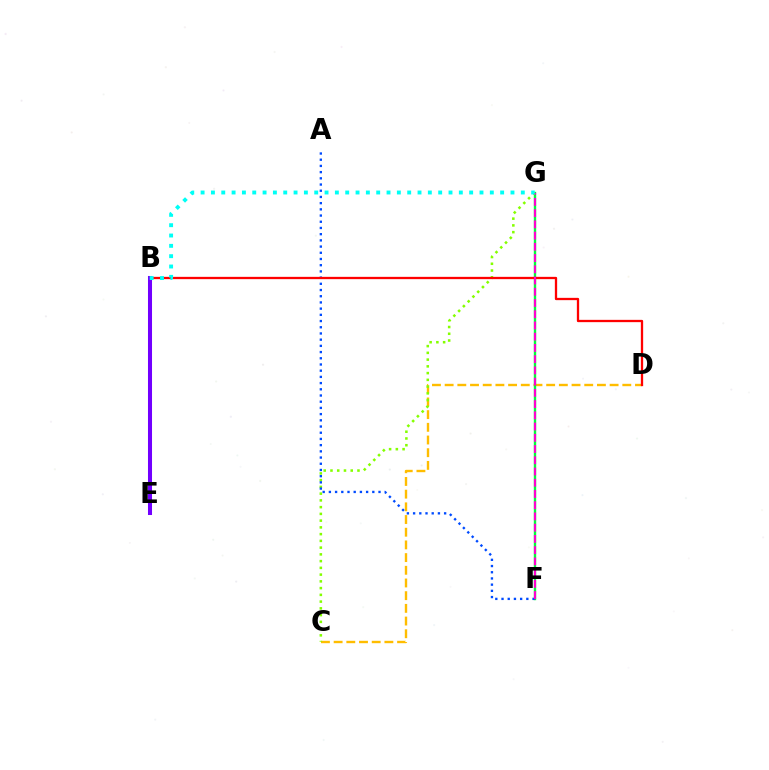{('C', 'D'): [{'color': '#ffbd00', 'line_style': 'dashed', 'thickness': 1.72}], ('F', 'G'): [{'color': '#00ff39', 'line_style': 'solid', 'thickness': 1.72}, {'color': '#ff00cf', 'line_style': 'dashed', 'thickness': 1.53}], ('C', 'G'): [{'color': '#84ff00', 'line_style': 'dotted', 'thickness': 1.83}], ('A', 'F'): [{'color': '#004bff', 'line_style': 'dotted', 'thickness': 1.69}], ('B', 'D'): [{'color': '#ff0000', 'line_style': 'solid', 'thickness': 1.65}], ('B', 'E'): [{'color': '#7200ff', 'line_style': 'solid', 'thickness': 2.91}], ('B', 'G'): [{'color': '#00fff6', 'line_style': 'dotted', 'thickness': 2.81}]}